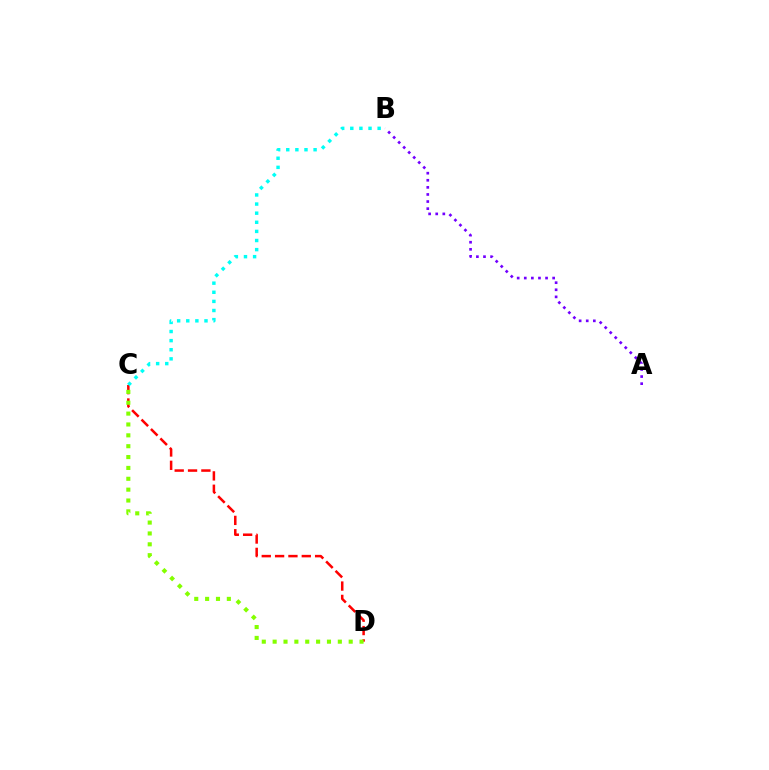{('C', 'D'): [{'color': '#ff0000', 'line_style': 'dashed', 'thickness': 1.81}, {'color': '#84ff00', 'line_style': 'dotted', 'thickness': 2.95}], ('A', 'B'): [{'color': '#7200ff', 'line_style': 'dotted', 'thickness': 1.93}], ('B', 'C'): [{'color': '#00fff6', 'line_style': 'dotted', 'thickness': 2.48}]}